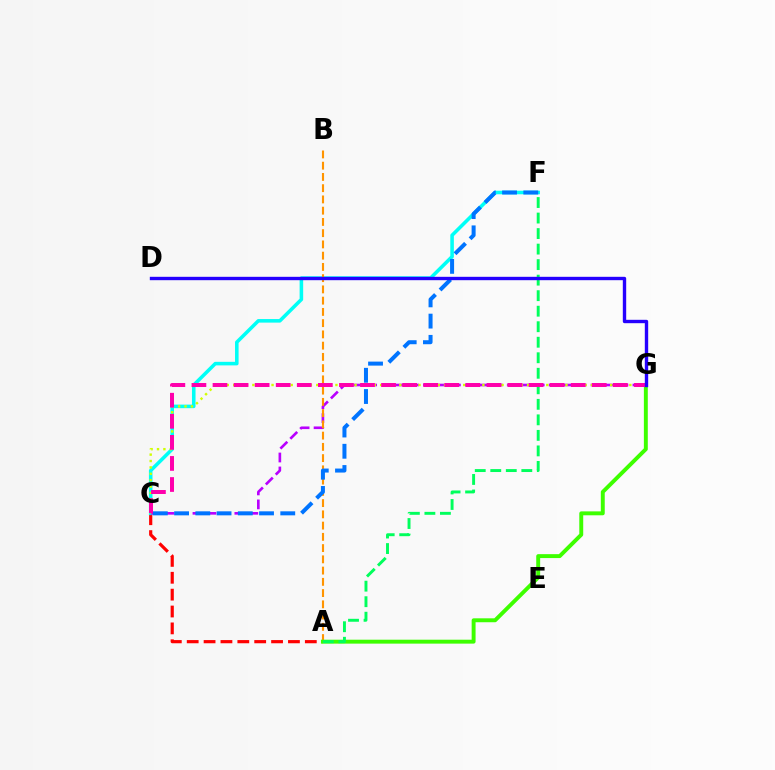{('A', 'C'): [{'color': '#ff0000', 'line_style': 'dashed', 'thickness': 2.29}], ('C', 'F'): [{'color': '#00fff6', 'line_style': 'solid', 'thickness': 2.56}, {'color': '#0074ff', 'line_style': 'dashed', 'thickness': 2.88}], ('C', 'G'): [{'color': '#b900ff', 'line_style': 'dashed', 'thickness': 1.9}, {'color': '#d1ff00', 'line_style': 'dotted', 'thickness': 1.74}, {'color': '#ff00ac', 'line_style': 'dashed', 'thickness': 2.86}], ('A', 'B'): [{'color': '#ff9400', 'line_style': 'dashed', 'thickness': 1.53}], ('A', 'G'): [{'color': '#3dff00', 'line_style': 'solid', 'thickness': 2.82}], ('A', 'F'): [{'color': '#00ff5c', 'line_style': 'dashed', 'thickness': 2.11}], ('D', 'G'): [{'color': '#2500ff', 'line_style': 'solid', 'thickness': 2.43}]}